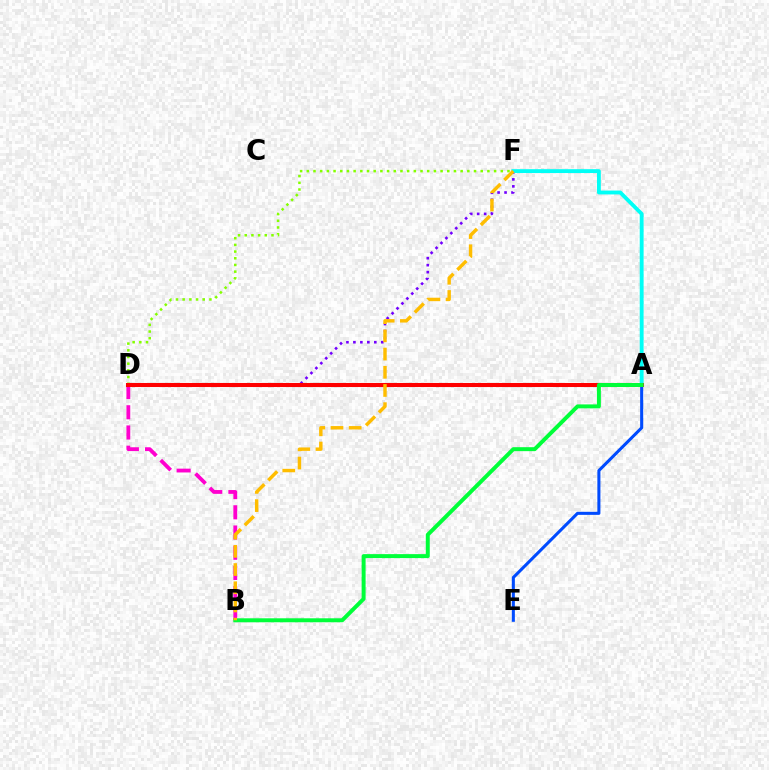{('B', 'D'): [{'color': '#ff00cf', 'line_style': 'dashed', 'thickness': 2.75}], ('D', 'F'): [{'color': '#7200ff', 'line_style': 'dotted', 'thickness': 1.89}, {'color': '#84ff00', 'line_style': 'dotted', 'thickness': 1.82}], ('A', 'E'): [{'color': '#004bff', 'line_style': 'solid', 'thickness': 2.2}], ('A', 'F'): [{'color': '#00fff6', 'line_style': 'solid', 'thickness': 2.78}], ('A', 'D'): [{'color': '#ff0000', 'line_style': 'solid', 'thickness': 2.92}], ('A', 'B'): [{'color': '#00ff39', 'line_style': 'solid', 'thickness': 2.86}], ('B', 'F'): [{'color': '#ffbd00', 'line_style': 'dashed', 'thickness': 2.47}]}